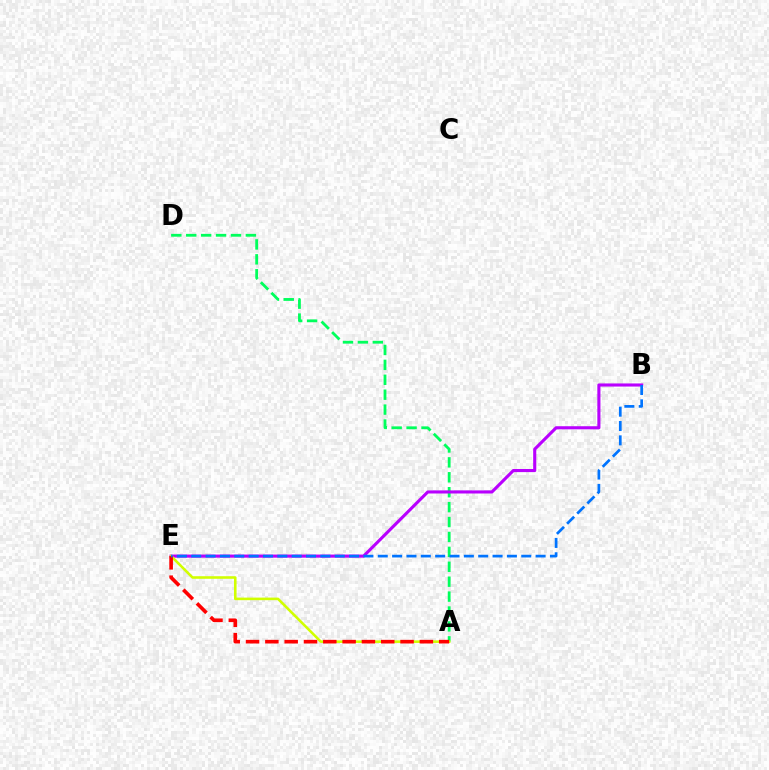{('A', 'D'): [{'color': '#00ff5c', 'line_style': 'dashed', 'thickness': 2.03}], ('B', 'E'): [{'color': '#b900ff', 'line_style': 'solid', 'thickness': 2.24}, {'color': '#0074ff', 'line_style': 'dashed', 'thickness': 1.95}], ('A', 'E'): [{'color': '#d1ff00', 'line_style': 'solid', 'thickness': 1.86}, {'color': '#ff0000', 'line_style': 'dashed', 'thickness': 2.62}]}